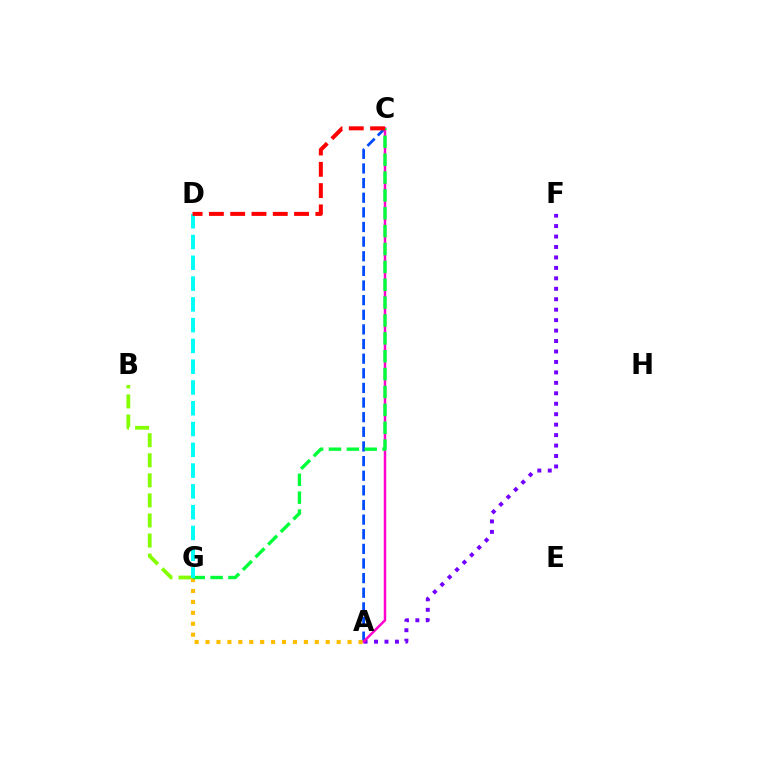{('B', 'G'): [{'color': '#84ff00', 'line_style': 'dashed', 'thickness': 2.73}], ('A', 'C'): [{'color': '#004bff', 'line_style': 'dashed', 'thickness': 1.99}, {'color': '#ff00cf', 'line_style': 'solid', 'thickness': 1.78}], ('A', 'F'): [{'color': '#7200ff', 'line_style': 'dotted', 'thickness': 2.84}], ('A', 'G'): [{'color': '#ffbd00', 'line_style': 'dotted', 'thickness': 2.97}], ('C', 'G'): [{'color': '#00ff39', 'line_style': 'dashed', 'thickness': 2.43}], ('D', 'G'): [{'color': '#00fff6', 'line_style': 'dashed', 'thickness': 2.82}], ('C', 'D'): [{'color': '#ff0000', 'line_style': 'dashed', 'thickness': 2.89}]}